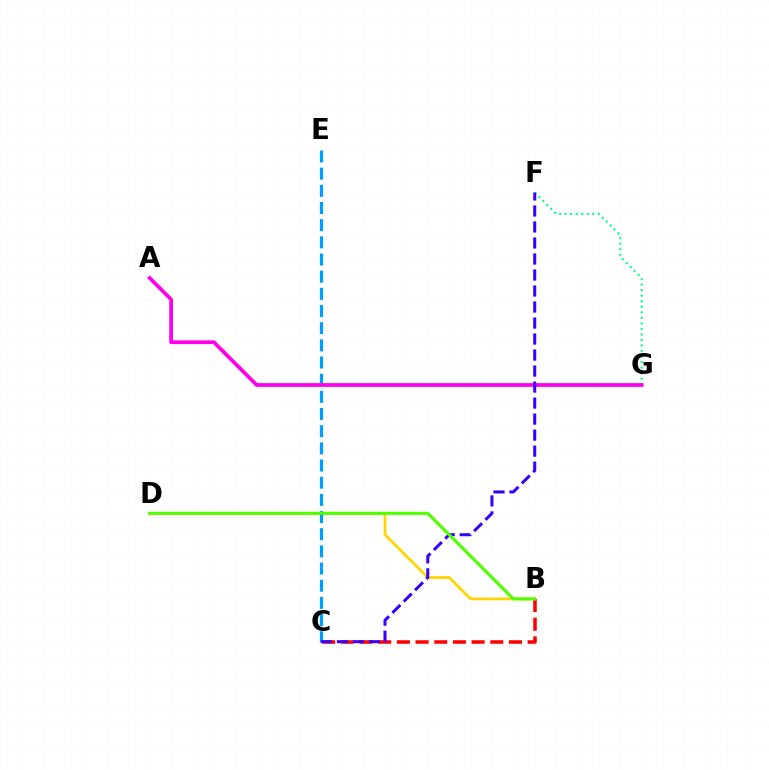{('B', 'C'): [{'color': '#ff0000', 'line_style': 'dashed', 'thickness': 2.54}], ('F', 'G'): [{'color': '#00ff86', 'line_style': 'dotted', 'thickness': 1.5}], ('B', 'D'): [{'color': '#ffd500', 'line_style': 'solid', 'thickness': 1.99}, {'color': '#4fff00', 'line_style': 'solid', 'thickness': 2.2}], ('C', 'E'): [{'color': '#009eff', 'line_style': 'dashed', 'thickness': 2.33}], ('A', 'G'): [{'color': '#ff00ed', 'line_style': 'solid', 'thickness': 2.7}], ('C', 'F'): [{'color': '#3700ff', 'line_style': 'dashed', 'thickness': 2.17}]}